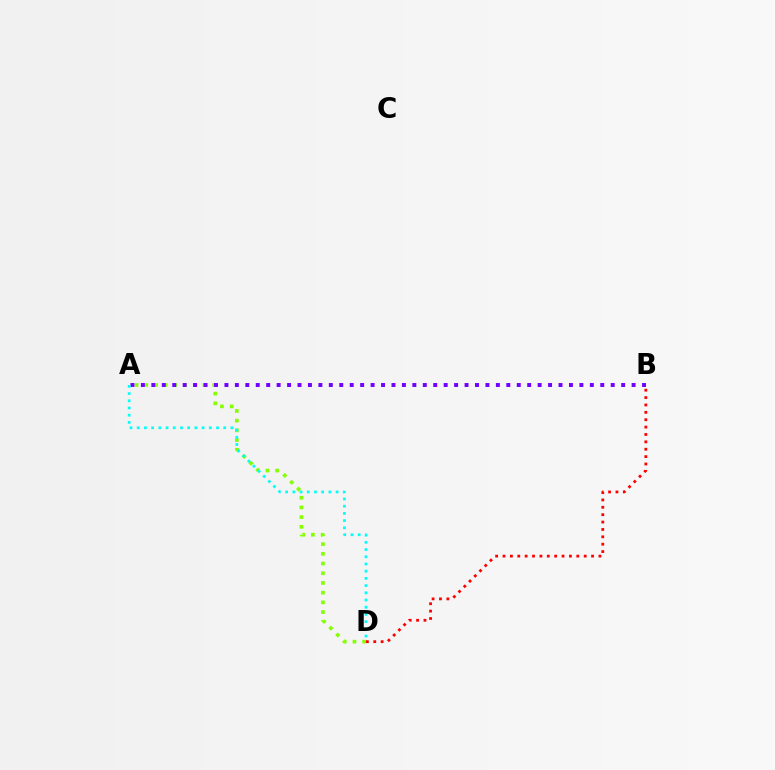{('A', 'D'): [{'color': '#84ff00', 'line_style': 'dotted', 'thickness': 2.64}, {'color': '#00fff6', 'line_style': 'dotted', 'thickness': 1.96}], ('A', 'B'): [{'color': '#7200ff', 'line_style': 'dotted', 'thickness': 2.84}], ('B', 'D'): [{'color': '#ff0000', 'line_style': 'dotted', 'thickness': 2.0}]}